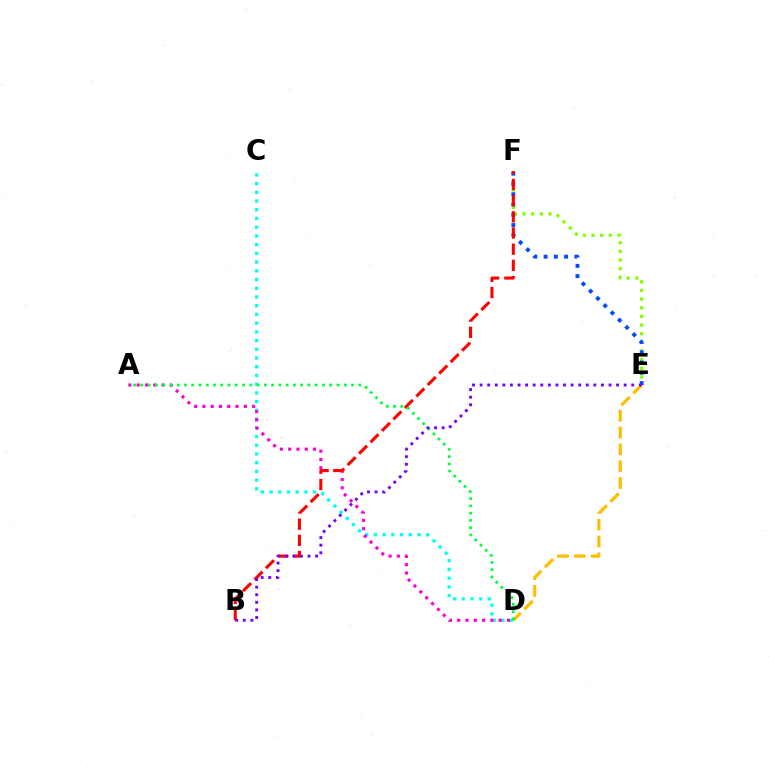{('C', 'D'): [{'color': '#00fff6', 'line_style': 'dotted', 'thickness': 2.37}], ('A', 'D'): [{'color': '#ff00cf', 'line_style': 'dotted', 'thickness': 2.25}, {'color': '#00ff39', 'line_style': 'dotted', 'thickness': 1.97}], ('D', 'E'): [{'color': '#ffbd00', 'line_style': 'dashed', 'thickness': 2.29}], ('E', 'F'): [{'color': '#84ff00', 'line_style': 'dotted', 'thickness': 2.35}, {'color': '#004bff', 'line_style': 'dotted', 'thickness': 2.79}], ('B', 'F'): [{'color': '#ff0000', 'line_style': 'dashed', 'thickness': 2.2}], ('B', 'E'): [{'color': '#7200ff', 'line_style': 'dotted', 'thickness': 2.06}]}